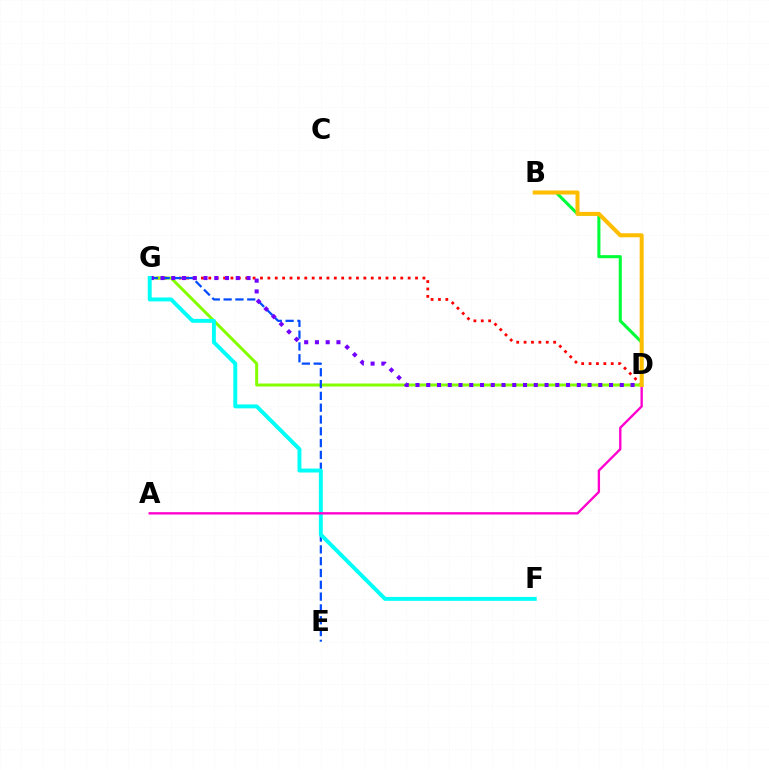{('D', 'G'): [{'color': '#ff0000', 'line_style': 'dotted', 'thickness': 2.01}, {'color': '#84ff00', 'line_style': 'solid', 'thickness': 2.16}, {'color': '#7200ff', 'line_style': 'dotted', 'thickness': 2.92}], ('B', 'D'): [{'color': '#00ff39', 'line_style': 'solid', 'thickness': 2.22}, {'color': '#ffbd00', 'line_style': 'solid', 'thickness': 2.89}], ('E', 'G'): [{'color': '#004bff', 'line_style': 'dashed', 'thickness': 1.6}], ('F', 'G'): [{'color': '#00fff6', 'line_style': 'solid', 'thickness': 2.83}], ('A', 'D'): [{'color': '#ff00cf', 'line_style': 'solid', 'thickness': 1.7}]}